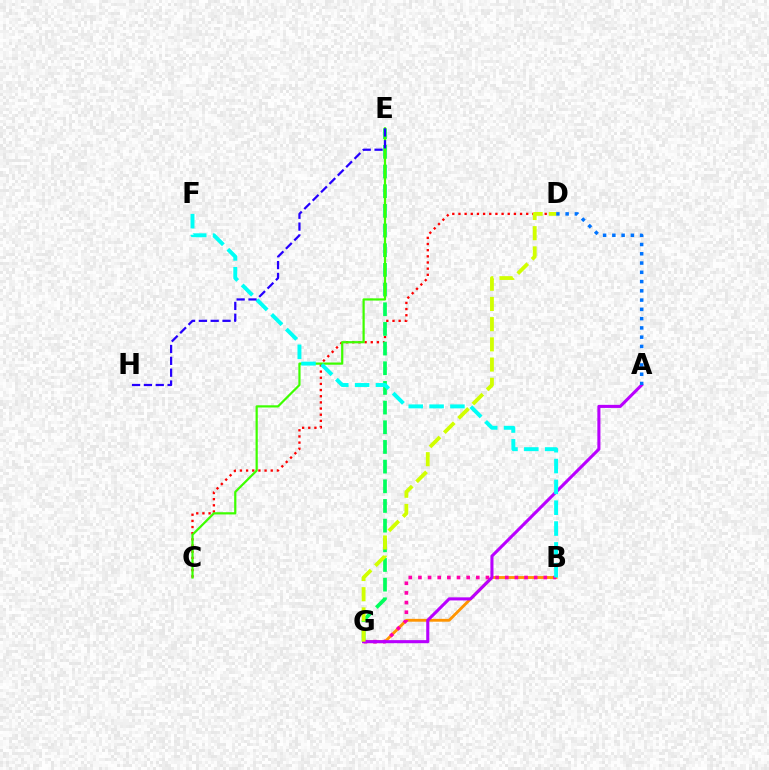{('B', 'G'): [{'color': '#ff9400', 'line_style': 'solid', 'thickness': 2.05}, {'color': '#ff00ac', 'line_style': 'dotted', 'thickness': 2.62}], ('C', 'D'): [{'color': '#ff0000', 'line_style': 'dotted', 'thickness': 1.67}], ('E', 'G'): [{'color': '#00ff5c', 'line_style': 'dashed', 'thickness': 2.67}], ('A', 'G'): [{'color': '#b900ff', 'line_style': 'solid', 'thickness': 2.21}], ('C', 'E'): [{'color': '#3dff00', 'line_style': 'solid', 'thickness': 1.6}], ('B', 'F'): [{'color': '#00fff6', 'line_style': 'dashed', 'thickness': 2.83}], ('E', 'H'): [{'color': '#2500ff', 'line_style': 'dashed', 'thickness': 1.61}], ('A', 'D'): [{'color': '#0074ff', 'line_style': 'dotted', 'thickness': 2.52}], ('D', 'G'): [{'color': '#d1ff00', 'line_style': 'dashed', 'thickness': 2.74}]}